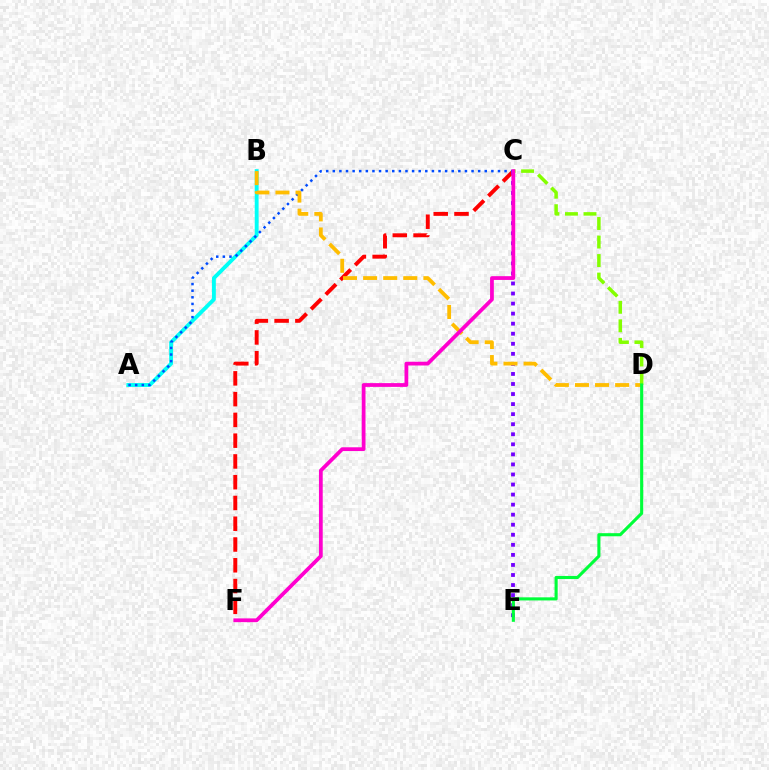{('A', 'B'): [{'color': '#00fff6', 'line_style': 'solid', 'thickness': 2.79}], ('C', 'F'): [{'color': '#ff0000', 'line_style': 'dashed', 'thickness': 2.82}, {'color': '#ff00cf', 'line_style': 'solid', 'thickness': 2.71}], ('C', 'E'): [{'color': '#7200ff', 'line_style': 'dotted', 'thickness': 2.73}], ('A', 'C'): [{'color': '#004bff', 'line_style': 'dotted', 'thickness': 1.8}], ('B', 'D'): [{'color': '#ffbd00', 'line_style': 'dashed', 'thickness': 2.73}], ('C', 'D'): [{'color': '#84ff00', 'line_style': 'dashed', 'thickness': 2.52}], ('D', 'E'): [{'color': '#00ff39', 'line_style': 'solid', 'thickness': 2.23}]}